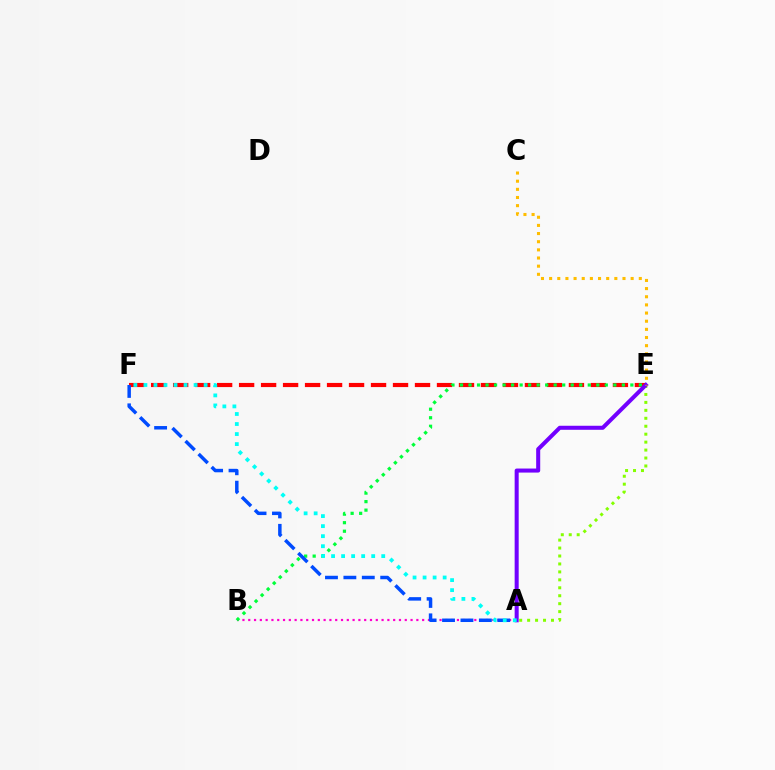{('E', 'F'): [{'color': '#ff0000', 'line_style': 'dashed', 'thickness': 2.99}], ('A', 'B'): [{'color': '#ff00cf', 'line_style': 'dotted', 'thickness': 1.57}], ('A', 'E'): [{'color': '#84ff00', 'line_style': 'dotted', 'thickness': 2.16}, {'color': '#7200ff', 'line_style': 'solid', 'thickness': 2.9}], ('B', 'E'): [{'color': '#00ff39', 'line_style': 'dotted', 'thickness': 2.31}], ('A', 'F'): [{'color': '#004bff', 'line_style': 'dashed', 'thickness': 2.5}, {'color': '#00fff6', 'line_style': 'dotted', 'thickness': 2.73}], ('C', 'E'): [{'color': '#ffbd00', 'line_style': 'dotted', 'thickness': 2.21}]}